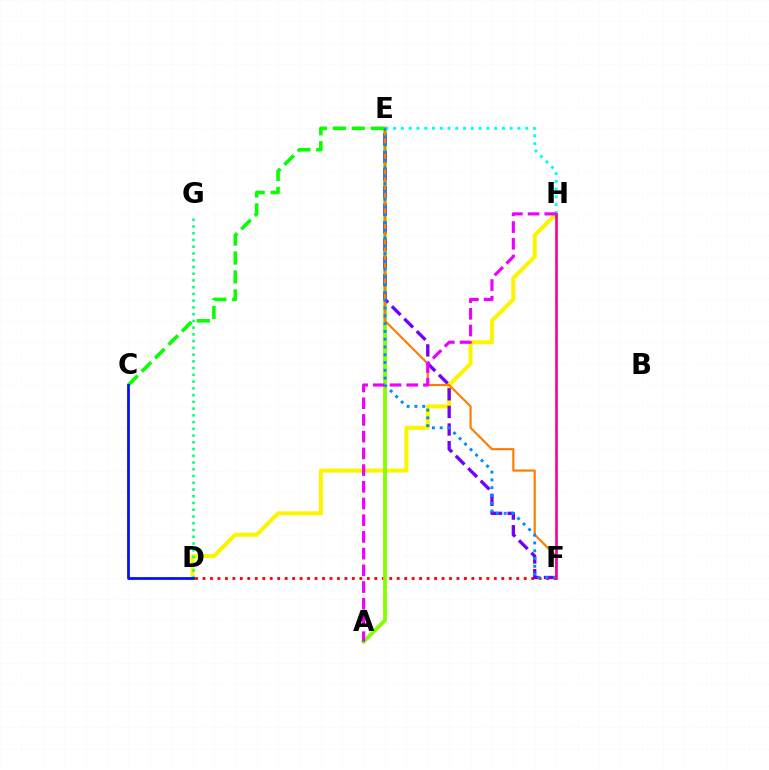{('D', 'F'): [{'color': '#ff0000', 'line_style': 'dotted', 'thickness': 2.03}], ('D', 'H'): [{'color': '#fcf500', 'line_style': 'solid', 'thickness': 2.91}], ('A', 'E'): [{'color': '#84ff00', 'line_style': 'solid', 'thickness': 2.76}], ('E', 'F'): [{'color': '#7200ff', 'line_style': 'dashed', 'thickness': 2.39}, {'color': '#ff7c00', 'line_style': 'solid', 'thickness': 1.56}, {'color': '#008cff', 'line_style': 'dotted', 'thickness': 2.11}], ('E', 'H'): [{'color': '#00fff6', 'line_style': 'dotted', 'thickness': 2.11}], ('F', 'H'): [{'color': '#ff0094', 'line_style': 'solid', 'thickness': 1.93}], ('D', 'G'): [{'color': '#00ff74', 'line_style': 'dotted', 'thickness': 1.83}], ('C', 'E'): [{'color': '#08ff00', 'line_style': 'dashed', 'thickness': 2.58}], ('A', 'H'): [{'color': '#ee00ff', 'line_style': 'dashed', 'thickness': 2.27}], ('C', 'D'): [{'color': '#0010ff', 'line_style': 'solid', 'thickness': 2.0}]}